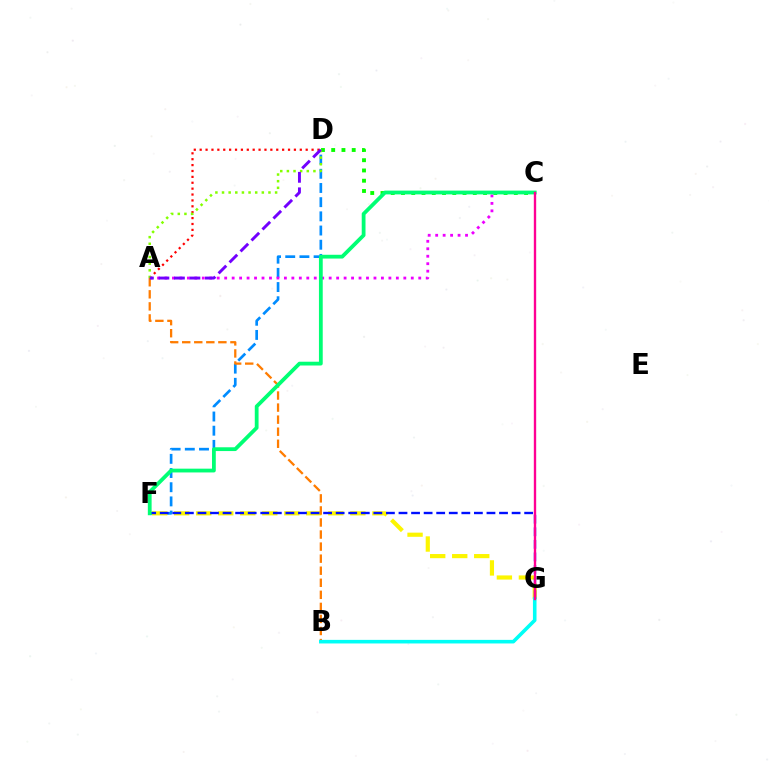{('D', 'F'): [{'color': '#008cff', 'line_style': 'dashed', 'thickness': 1.93}], ('C', 'D'): [{'color': '#08ff00', 'line_style': 'dotted', 'thickness': 2.79}], ('F', 'G'): [{'color': '#fcf500', 'line_style': 'dashed', 'thickness': 2.99}, {'color': '#0010ff', 'line_style': 'dashed', 'thickness': 1.71}], ('A', 'C'): [{'color': '#ee00ff', 'line_style': 'dotted', 'thickness': 2.03}], ('A', 'B'): [{'color': '#ff7c00', 'line_style': 'dashed', 'thickness': 1.64}], ('A', 'D'): [{'color': '#ff0000', 'line_style': 'dotted', 'thickness': 1.6}, {'color': '#84ff00', 'line_style': 'dotted', 'thickness': 1.8}, {'color': '#7200ff', 'line_style': 'dashed', 'thickness': 2.11}], ('C', 'F'): [{'color': '#00ff74', 'line_style': 'solid', 'thickness': 2.73}], ('B', 'G'): [{'color': '#00fff6', 'line_style': 'solid', 'thickness': 2.58}], ('C', 'G'): [{'color': '#ff0094', 'line_style': 'solid', 'thickness': 1.7}]}